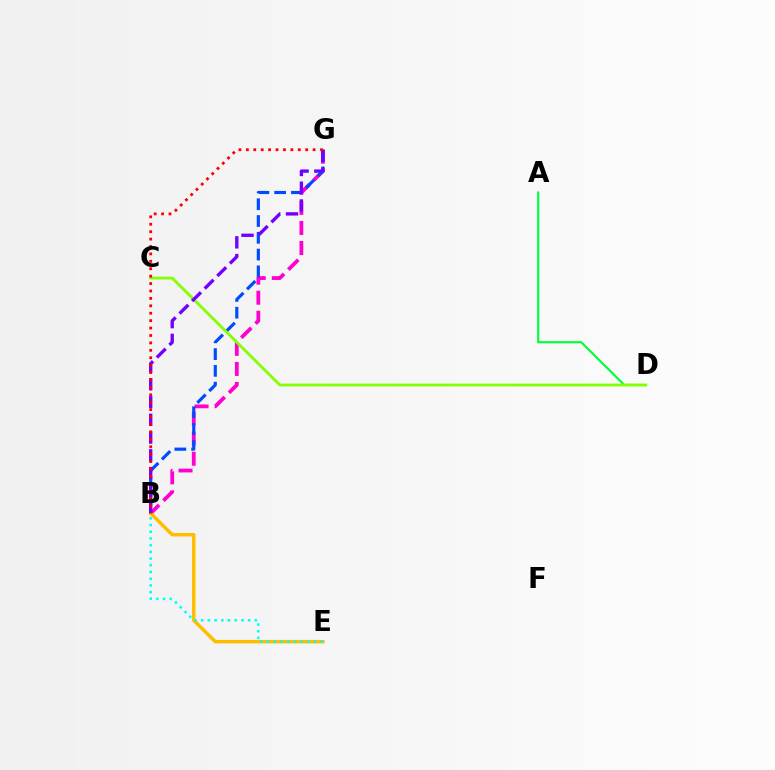{('B', 'G'): [{'color': '#ff00cf', 'line_style': 'dashed', 'thickness': 2.72}, {'color': '#004bff', 'line_style': 'dashed', 'thickness': 2.28}, {'color': '#7200ff', 'line_style': 'dashed', 'thickness': 2.41}, {'color': '#ff0000', 'line_style': 'dotted', 'thickness': 2.01}], ('A', 'D'): [{'color': '#00ff39', 'line_style': 'solid', 'thickness': 1.55}], ('B', 'E'): [{'color': '#ffbd00', 'line_style': 'solid', 'thickness': 2.49}, {'color': '#00fff6', 'line_style': 'dotted', 'thickness': 1.82}], ('C', 'D'): [{'color': '#84ff00', 'line_style': 'solid', 'thickness': 2.01}]}